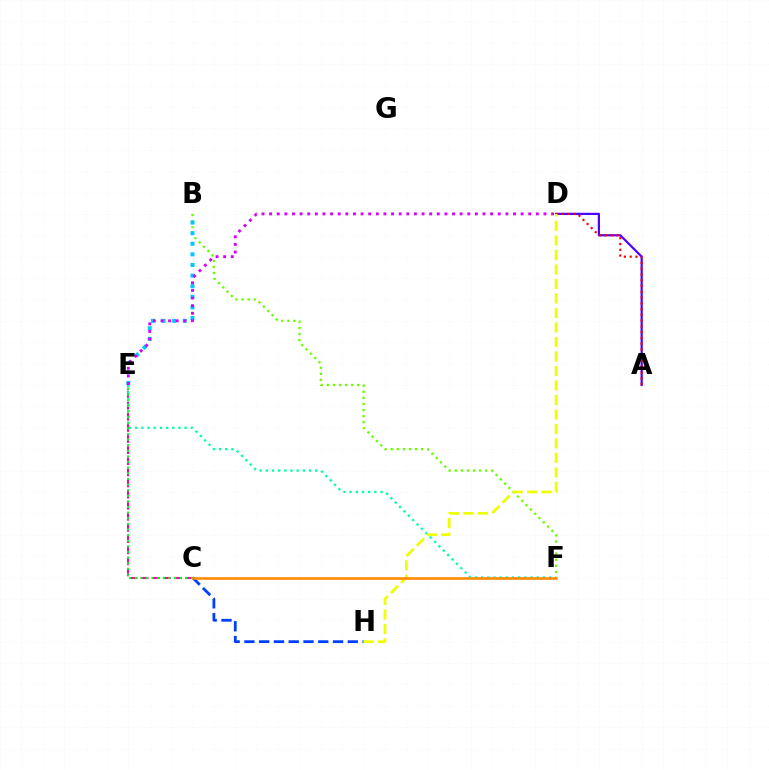{('B', 'F'): [{'color': '#66ff00', 'line_style': 'dotted', 'thickness': 1.65}], ('A', 'D'): [{'color': '#4f00ff', 'line_style': 'solid', 'thickness': 1.59}, {'color': '#ff0000', 'line_style': 'dotted', 'thickness': 1.57}], ('C', 'E'): [{'color': '#ff00a0', 'line_style': 'dashed', 'thickness': 1.51}, {'color': '#00ff27', 'line_style': 'dotted', 'thickness': 1.53}], ('B', 'E'): [{'color': '#00c7ff', 'line_style': 'dotted', 'thickness': 2.88}], ('C', 'H'): [{'color': '#003fff', 'line_style': 'dashed', 'thickness': 2.01}], ('D', 'E'): [{'color': '#d600ff', 'line_style': 'dotted', 'thickness': 2.07}], ('E', 'F'): [{'color': '#00ffaf', 'line_style': 'dotted', 'thickness': 1.68}], ('D', 'H'): [{'color': '#eeff00', 'line_style': 'dashed', 'thickness': 1.97}], ('C', 'F'): [{'color': '#ff8800', 'line_style': 'solid', 'thickness': 1.86}]}